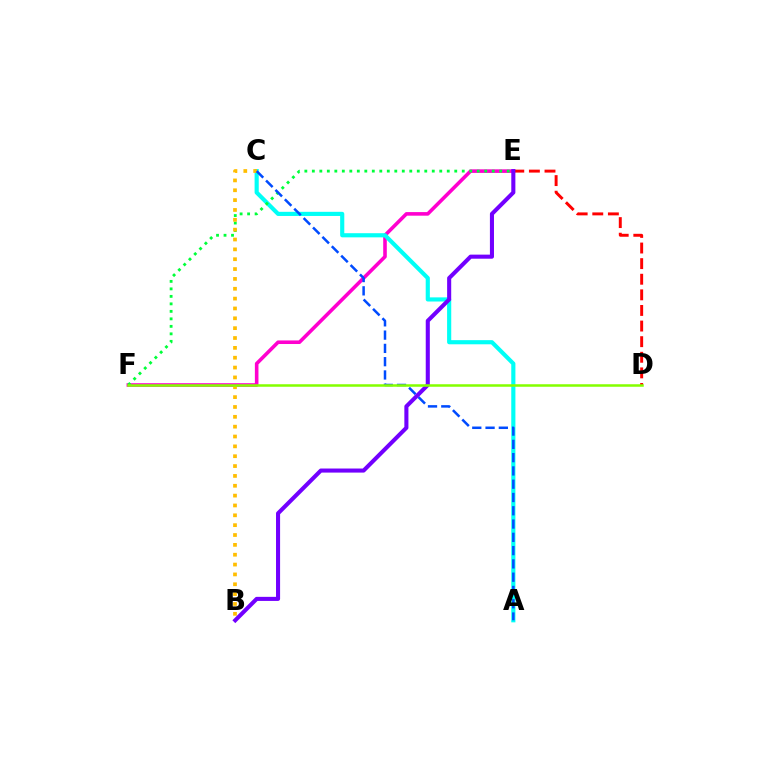{('E', 'F'): [{'color': '#ff00cf', 'line_style': 'solid', 'thickness': 2.58}, {'color': '#00ff39', 'line_style': 'dotted', 'thickness': 2.04}], ('A', 'C'): [{'color': '#00fff6', 'line_style': 'solid', 'thickness': 2.98}, {'color': '#004bff', 'line_style': 'dashed', 'thickness': 1.8}], ('D', 'E'): [{'color': '#ff0000', 'line_style': 'dashed', 'thickness': 2.12}], ('B', 'C'): [{'color': '#ffbd00', 'line_style': 'dotted', 'thickness': 2.68}], ('B', 'E'): [{'color': '#7200ff', 'line_style': 'solid', 'thickness': 2.93}], ('D', 'F'): [{'color': '#84ff00', 'line_style': 'solid', 'thickness': 1.81}]}